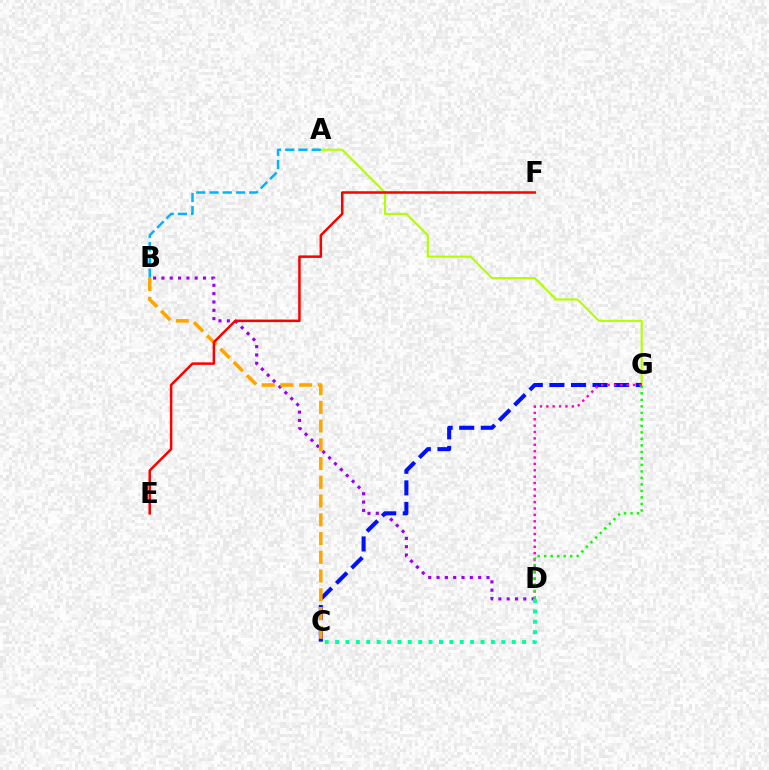{('A', 'G'): [{'color': '#b3ff00', 'line_style': 'solid', 'thickness': 1.54}], ('B', 'D'): [{'color': '#9b00ff', 'line_style': 'dotted', 'thickness': 2.26}], ('A', 'B'): [{'color': '#00b5ff', 'line_style': 'dashed', 'thickness': 1.8}], ('C', 'G'): [{'color': '#0010ff', 'line_style': 'dashed', 'thickness': 2.93}], ('B', 'C'): [{'color': '#ffa500', 'line_style': 'dashed', 'thickness': 2.55}], ('E', 'F'): [{'color': '#ff0000', 'line_style': 'solid', 'thickness': 1.81}], ('C', 'D'): [{'color': '#00ff9d', 'line_style': 'dotted', 'thickness': 2.82}], ('D', 'G'): [{'color': '#ff00bd', 'line_style': 'dotted', 'thickness': 1.73}, {'color': '#08ff00', 'line_style': 'dotted', 'thickness': 1.77}]}